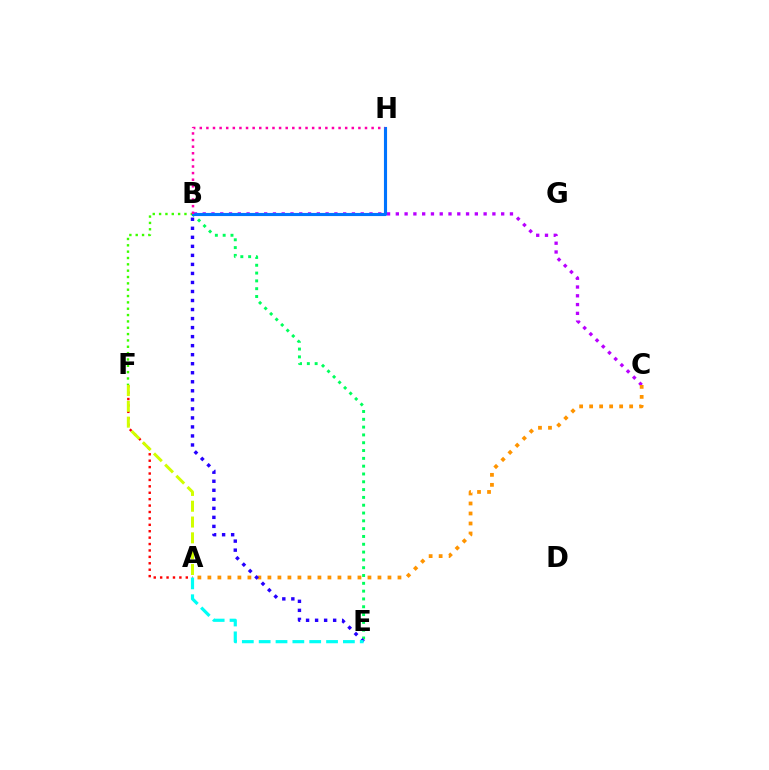{('B', 'E'): [{'color': '#00ff5c', 'line_style': 'dotted', 'thickness': 2.12}, {'color': '#2500ff', 'line_style': 'dotted', 'thickness': 2.45}], ('B', 'F'): [{'color': '#3dff00', 'line_style': 'dotted', 'thickness': 1.72}], ('A', 'F'): [{'color': '#ff0000', 'line_style': 'dotted', 'thickness': 1.74}, {'color': '#d1ff00', 'line_style': 'dashed', 'thickness': 2.15}], ('B', 'C'): [{'color': '#b900ff', 'line_style': 'dotted', 'thickness': 2.39}], ('A', 'C'): [{'color': '#ff9400', 'line_style': 'dotted', 'thickness': 2.72}], ('B', 'H'): [{'color': '#0074ff', 'line_style': 'solid', 'thickness': 2.24}, {'color': '#ff00ac', 'line_style': 'dotted', 'thickness': 1.8}], ('A', 'E'): [{'color': '#00fff6', 'line_style': 'dashed', 'thickness': 2.29}]}